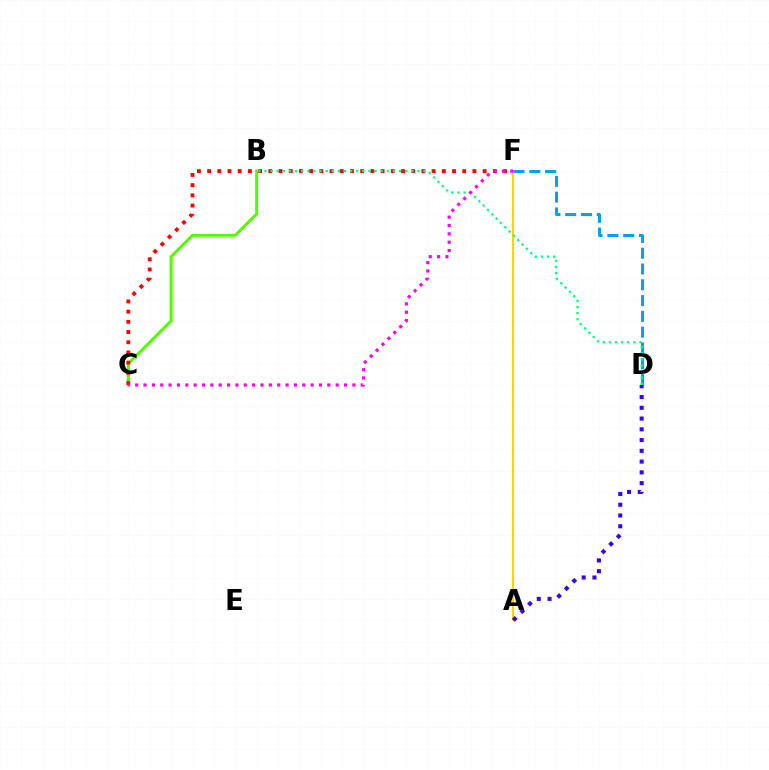{('B', 'C'): [{'color': '#4fff00', 'line_style': 'solid', 'thickness': 2.15}], ('A', 'F'): [{'color': '#ffd500', 'line_style': 'solid', 'thickness': 1.56}], ('C', 'F'): [{'color': '#ff0000', 'line_style': 'dotted', 'thickness': 2.77}, {'color': '#ff00ed', 'line_style': 'dotted', 'thickness': 2.27}], ('D', 'F'): [{'color': '#009eff', 'line_style': 'dashed', 'thickness': 2.14}], ('A', 'D'): [{'color': '#3700ff', 'line_style': 'dotted', 'thickness': 2.92}], ('B', 'D'): [{'color': '#00ff86', 'line_style': 'dotted', 'thickness': 1.66}]}